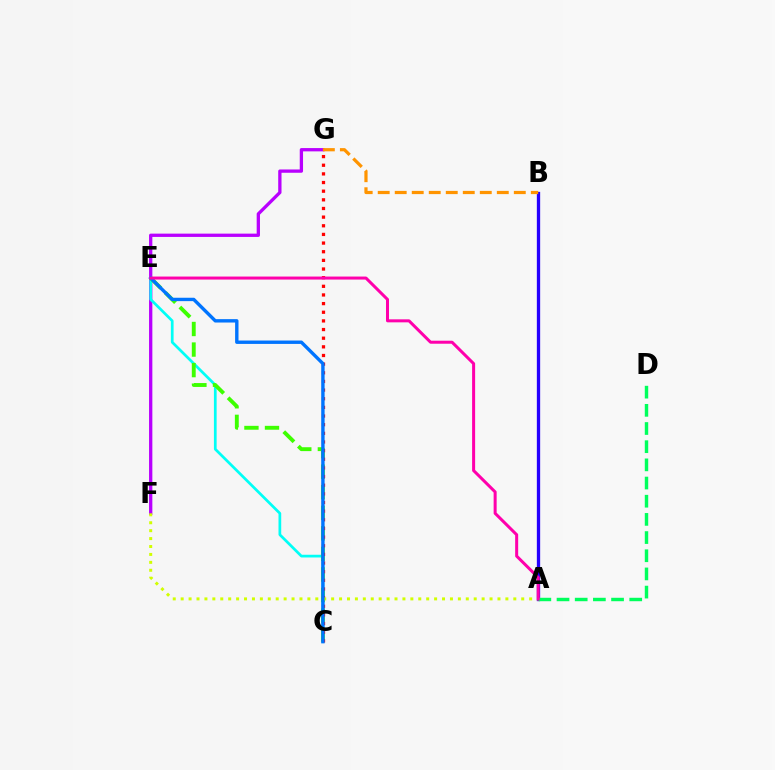{('F', 'G'): [{'color': '#b900ff', 'line_style': 'solid', 'thickness': 2.37}], ('A', 'B'): [{'color': '#2500ff', 'line_style': 'solid', 'thickness': 2.39}], ('C', 'E'): [{'color': '#00fff6', 'line_style': 'solid', 'thickness': 1.96}, {'color': '#3dff00', 'line_style': 'dashed', 'thickness': 2.79}, {'color': '#0074ff', 'line_style': 'solid', 'thickness': 2.44}], ('B', 'G'): [{'color': '#ff9400', 'line_style': 'dashed', 'thickness': 2.31}], ('C', 'G'): [{'color': '#ff0000', 'line_style': 'dotted', 'thickness': 2.35}], ('A', 'D'): [{'color': '#00ff5c', 'line_style': 'dashed', 'thickness': 2.47}], ('A', 'F'): [{'color': '#d1ff00', 'line_style': 'dotted', 'thickness': 2.15}], ('A', 'E'): [{'color': '#ff00ac', 'line_style': 'solid', 'thickness': 2.17}]}